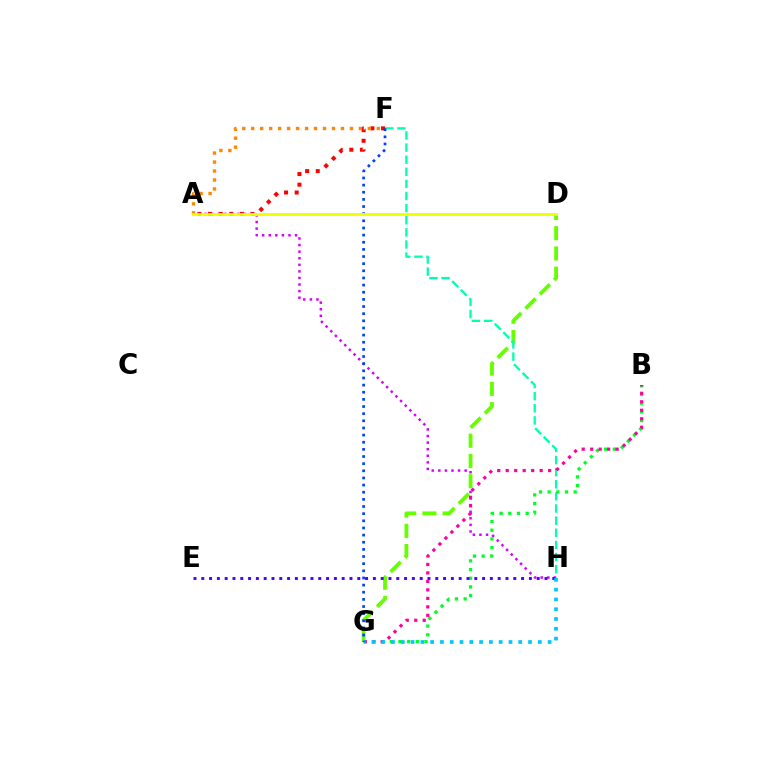{('A', 'F'): [{'color': '#ff0000', 'line_style': 'dotted', 'thickness': 2.88}, {'color': '#ff8800', 'line_style': 'dotted', 'thickness': 2.44}], ('A', 'H'): [{'color': '#d600ff', 'line_style': 'dotted', 'thickness': 1.79}], ('D', 'G'): [{'color': '#66ff00', 'line_style': 'dashed', 'thickness': 2.75}], ('F', 'H'): [{'color': '#00ffaf', 'line_style': 'dashed', 'thickness': 1.65}], ('B', 'G'): [{'color': '#00ff27', 'line_style': 'dotted', 'thickness': 2.36}, {'color': '#ff00a0', 'line_style': 'dotted', 'thickness': 2.31}], ('E', 'H'): [{'color': '#4f00ff', 'line_style': 'dotted', 'thickness': 2.12}], ('G', 'H'): [{'color': '#00c7ff', 'line_style': 'dotted', 'thickness': 2.66}], ('F', 'G'): [{'color': '#003fff', 'line_style': 'dotted', 'thickness': 1.94}], ('A', 'D'): [{'color': '#eeff00', 'line_style': 'solid', 'thickness': 2.01}]}